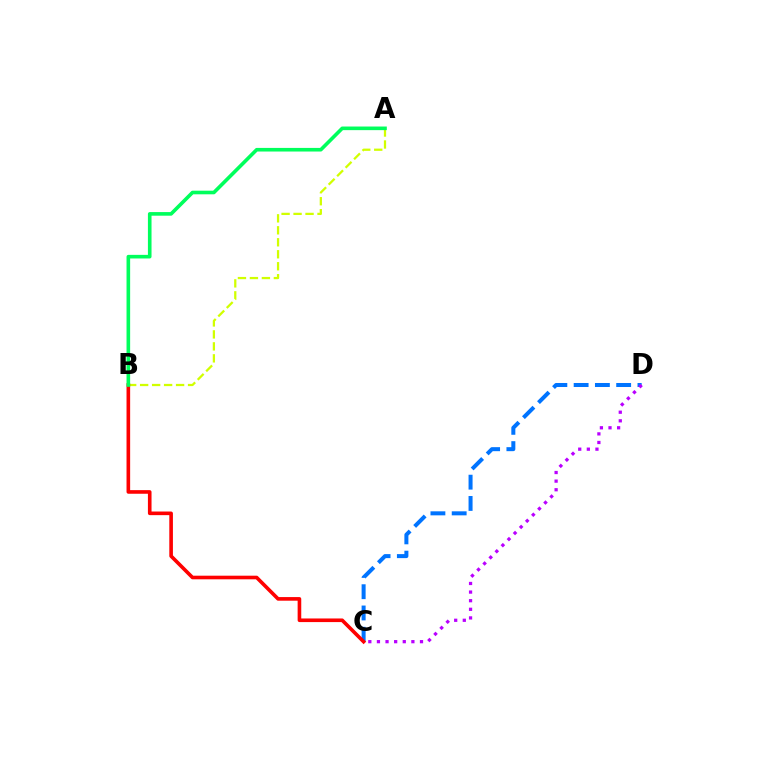{('C', 'D'): [{'color': '#0074ff', 'line_style': 'dashed', 'thickness': 2.89}, {'color': '#b900ff', 'line_style': 'dotted', 'thickness': 2.34}], ('A', 'B'): [{'color': '#d1ff00', 'line_style': 'dashed', 'thickness': 1.63}, {'color': '#00ff5c', 'line_style': 'solid', 'thickness': 2.6}], ('B', 'C'): [{'color': '#ff0000', 'line_style': 'solid', 'thickness': 2.61}]}